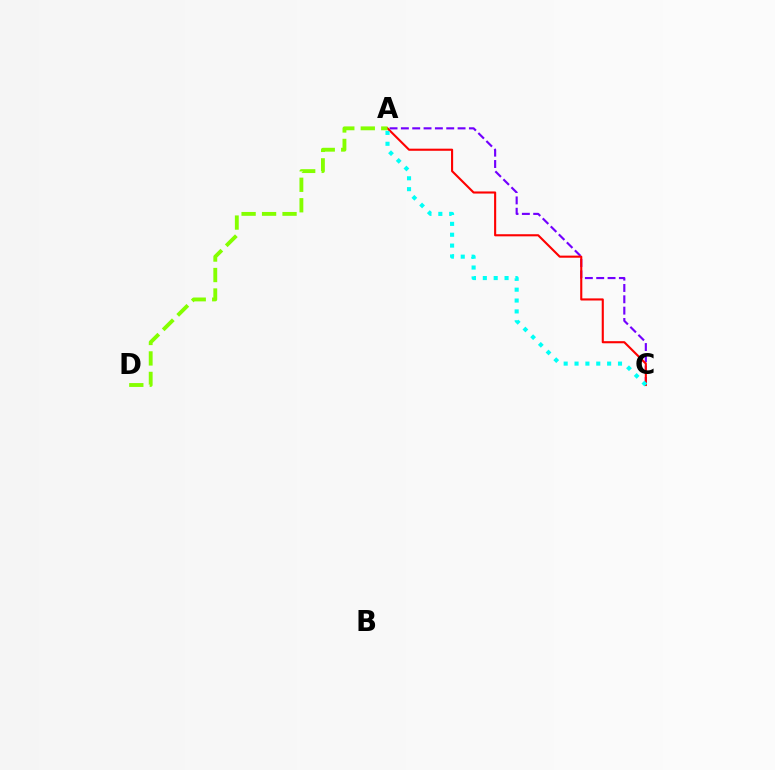{('A', 'C'): [{'color': '#7200ff', 'line_style': 'dashed', 'thickness': 1.54}, {'color': '#ff0000', 'line_style': 'solid', 'thickness': 1.52}, {'color': '#00fff6', 'line_style': 'dotted', 'thickness': 2.95}], ('A', 'D'): [{'color': '#84ff00', 'line_style': 'dashed', 'thickness': 2.78}]}